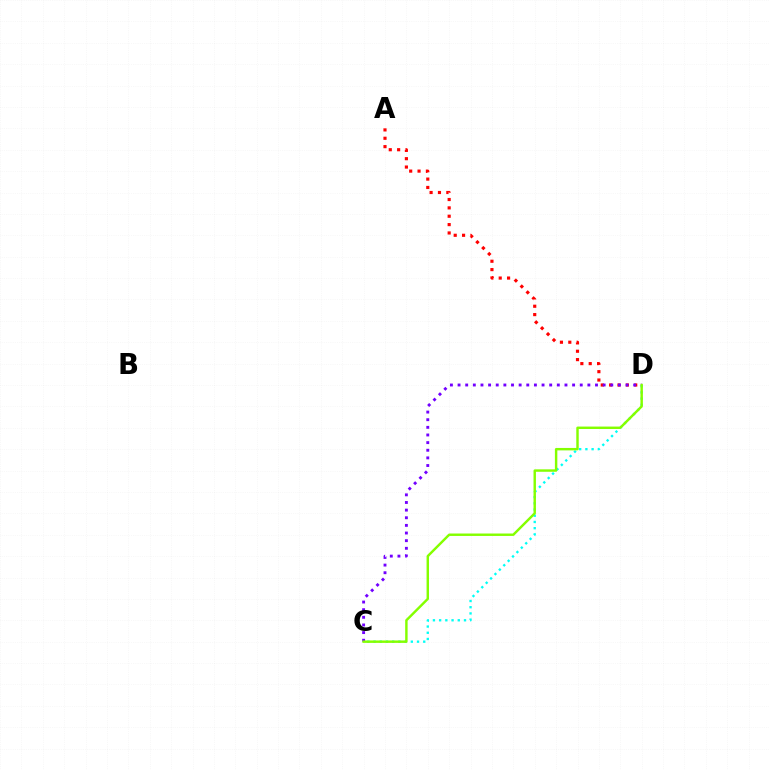{('C', 'D'): [{'color': '#00fff6', 'line_style': 'dotted', 'thickness': 1.69}, {'color': '#7200ff', 'line_style': 'dotted', 'thickness': 2.07}, {'color': '#84ff00', 'line_style': 'solid', 'thickness': 1.75}], ('A', 'D'): [{'color': '#ff0000', 'line_style': 'dotted', 'thickness': 2.27}]}